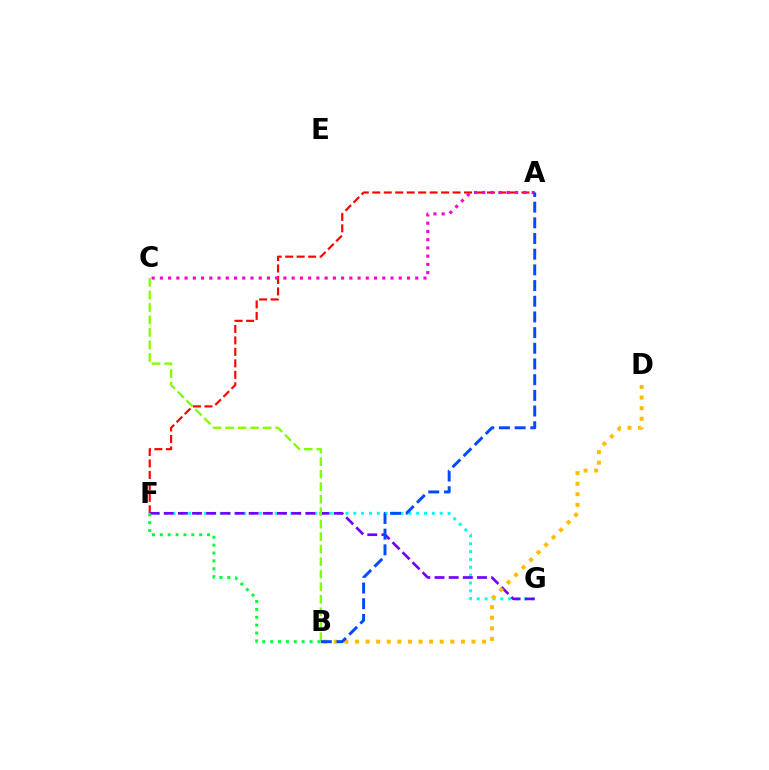{('A', 'F'): [{'color': '#ff0000', 'line_style': 'dashed', 'thickness': 1.56}], ('A', 'C'): [{'color': '#ff00cf', 'line_style': 'dotted', 'thickness': 2.24}], ('F', 'G'): [{'color': '#00fff6', 'line_style': 'dotted', 'thickness': 2.14}, {'color': '#7200ff', 'line_style': 'dashed', 'thickness': 1.92}], ('B', 'D'): [{'color': '#ffbd00', 'line_style': 'dotted', 'thickness': 2.88}], ('B', 'F'): [{'color': '#00ff39', 'line_style': 'dotted', 'thickness': 2.14}], ('B', 'C'): [{'color': '#84ff00', 'line_style': 'dashed', 'thickness': 1.7}], ('A', 'B'): [{'color': '#004bff', 'line_style': 'dashed', 'thickness': 2.13}]}